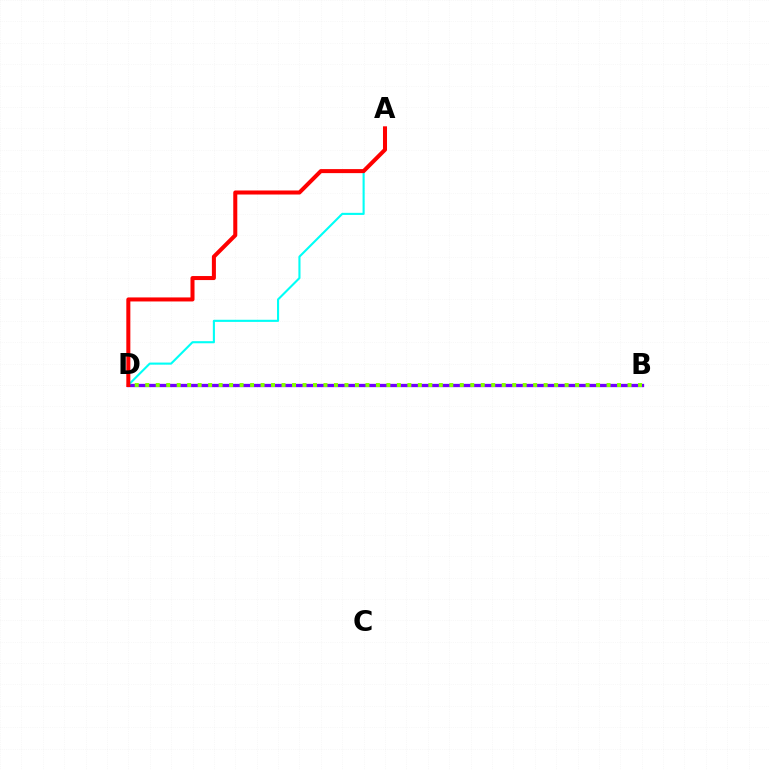{('B', 'D'): [{'color': '#7200ff', 'line_style': 'solid', 'thickness': 2.38}, {'color': '#84ff00', 'line_style': 'dotted', 'thickness': 2.85}], ('A', 'D'): [{'color': '#00fff6', 'line_style': 'solid', 'thickness': 1.52}, {'color': '#ff0000', 'line_style': 'solid', 'thickness': 2.9}]}